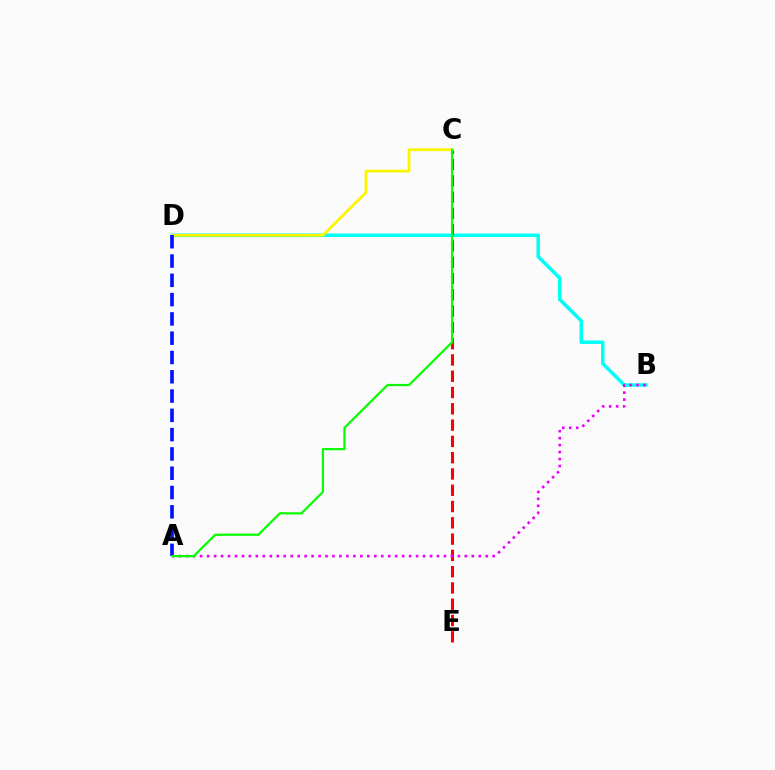{('B', 'D'): [{'color': '#00fff6', 'line_style': 'solid', 'thickness': 2.54}], ('C', 'E'): [{'color': '#ff0000', 'line_style': 'dashed', 'thickness': 2.21}], ('C', 'D'): [{'color': '#fcf500', 'line_style': 'solid', 'thickness': 2.01}], ('A', 'D'): [{'color': '#0010ff', 'line_style': 'dashed', 'thickness': 2.62}], ('A', 'B'): [{'color': '#ee00ff', 'line_style': 'dotted', 'thickness': 1.89}], ('A', 'C'): [{'color': '#08ff00', 'line_style': 'solid', 'thickness': 1.6}]}